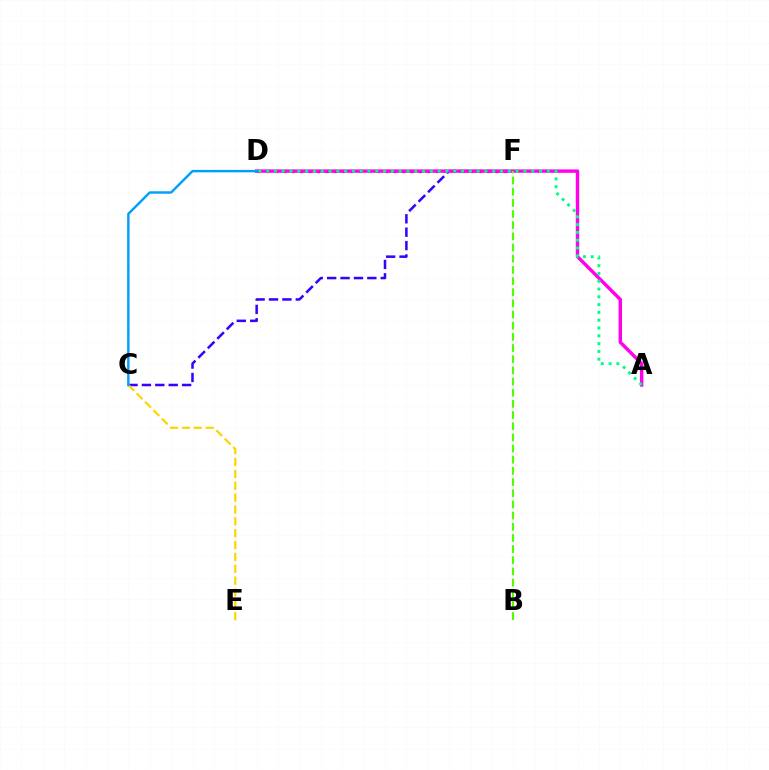{('C', 'F'): [{'color': '#3700ff', 'line_style': 'dashed', 'thickness': 1.82}], ('D', 'F'): [{'color': '#ff0000', 'line_style': 'dotted', 'thickness': 2.31}], ('A', 'D'): [{'color': '#ff00ed', 'line_style': 'solid', 'thickness': 2.46}, {'color': '#00ff86', 'line_style': 'dotted', 'thickness': 2.12}], ('B', 'F'): [{'color': '#4fff00', 'line_style': 'dashed', 'thickness': 1.52}], ('C', 'E'): [{'color': '#ffd500', 'line_style': 'dashed', 'thickness': 1.61}], ('C', 'D'): [{'color': '#009eff', 'line_style': 'solid', 'thickness': 1.74}]}